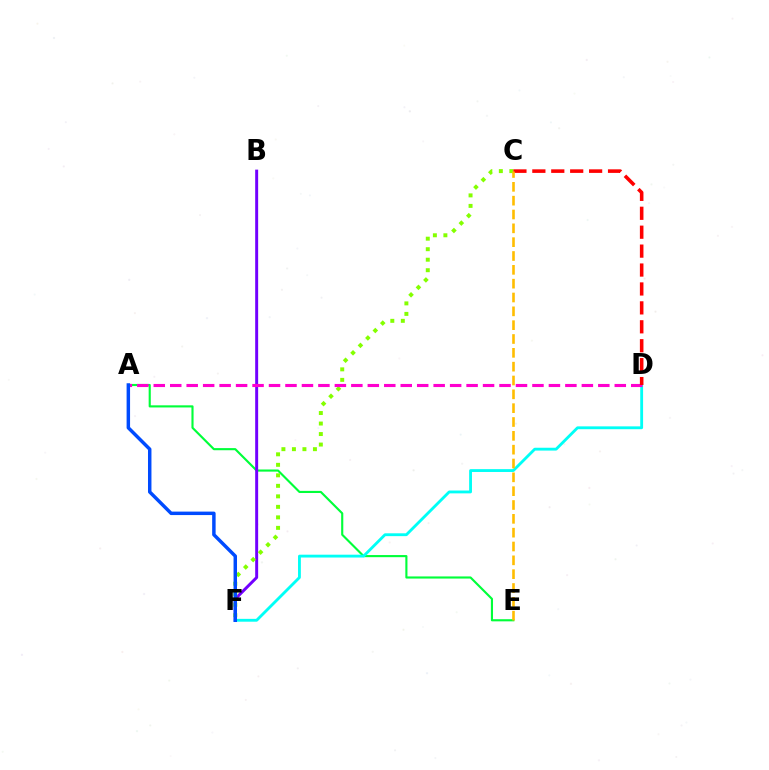{('A', 'E'): [{'color': '#00ff39', 'line_style': 'solid', 'thickness': 1.53}], ('B', 'F'): [{'color': '#7200ff', 'line_style': 'solid', 'thickness': 2.13}], ('D', 'F'): [{'color': '#00fff6', 'line_style': 'solid', 'thickness': 2.04}], ('C', 'F'): [{'color': '#84ff00', 'line_style': 'dotted', 'thickness': 2.85}], ('A', 'D'): [{'color': '#ff00cf', 'line_style': 'dashed', 'thickness': 2.24}], ('C', 'D'): [{'color': '#ff0000', 'line_style': 'dashed', 'thickness': 2.57}], ('A', 'F'): [{'color': '#004bff', 'line_style': 'solid', 'thickness': 2.49}], ('C', 'E'): [{'color': '#ffbd00', 'line_style': 'dashed', 'thickness': 1.88}]}